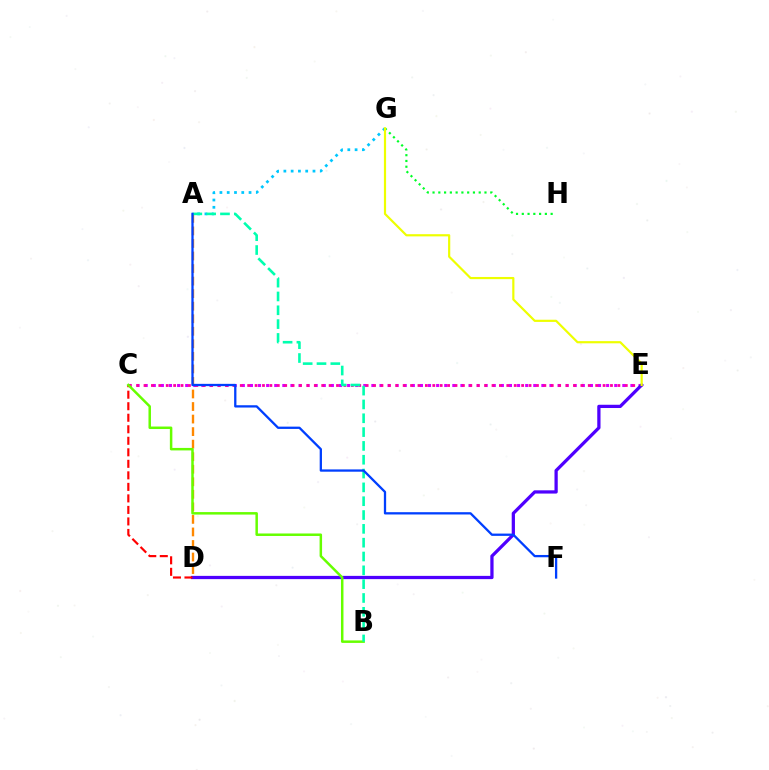{('C', 'E'): [{'color': '#d600ff', 'line_style': 'dotted', 'thickness': 2.2}, {'color': '#ff00a0', 'line_style': 'dotted', 'thickness': 2.01}], ('A', 'G'): [{'color': '#00c7ff', 'line_style': 'dotted', 'thickness': 1.98}], ('A', 'D'): [{'color': '#ff8800', 'line_style': 'dashed', 'thickness': 1.7}], ('D', 'E'): [{'color': '#4f00ff', 'line_style': 'solid', 'thickness': 2.34}], ('C', 'D'): [{'color': '#ff0000', 'line_style': 'dashed', 'thickness': 1.57}], ('G', 'H'): [{'color': '#00ff27', 'line_style': 'dotted', 'thickness': 1.57}], ('B', 'C'): [{'color': '#66ff00', 'line_style': 'solid', 'thickness': 1.79}], ('A', 'B'): [{'color': '#00ffaf', 'line_style': 'dashed', 'thickness': 1.88}], ('A', 'F'): [{'color': '#003fff', 'line_style': 'solid', 'thickness': 1.65}], ('E', 'G'): [{'color': '#eeff00', 'line_style': 'solid', 'thickness': 1.58}]}